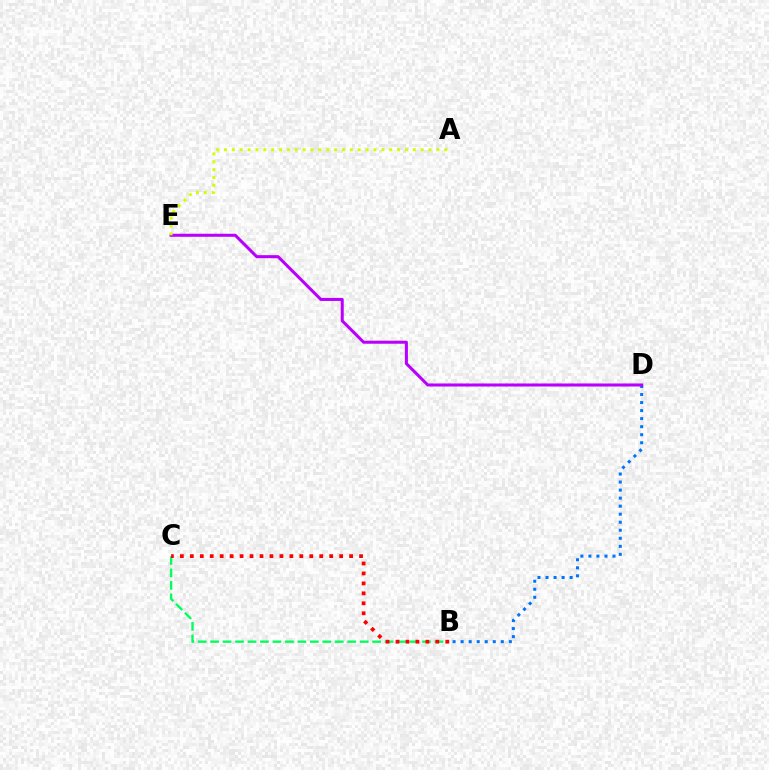{('B', 'D'): [{'color': '#0074ff', 'line_style': 'dotted', 'thickness': 2.18}], ('B', 'C'): [{'color': '#00ff5c', 'line_style': 'dashed', 'thickness': 1.69}, {'color': '#ff0000', 'line_style': 'dotted', 'thickness': 2.7}], ('D', 'E'): [{'color': '#b900ff', 'line_style': 'solid', 'thickness': 2.19}], ('A', 'E'): [{'color': '#d1ff00', 'line_style': 'dotted', 'thickness': 2.14}]}